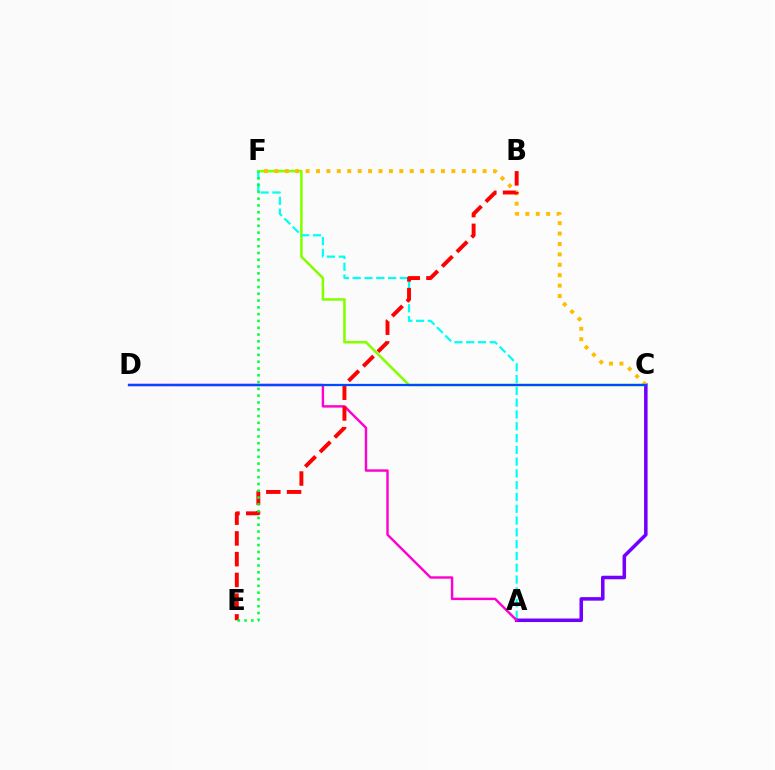{('C', 'F'): [{'color': '#84ff00', 'line_style': 'solid', 'thickness': 1.85}, {'color': '#ffbd00', 'line_style': 'dotted', 'thickness': 2.83}], ('A', 'F'): [{'color': '#00fff6', 'line_style': 'dashed', 'thickness': 1.6}], ('A', 'C'): [{'color': '#7200ff', 'line_style': 'solid', 'thickness': 2.54}], ('A', 'D'): [{'color': '#ff00cf', 'line_style': 'solid', 'thickness': 1.75}], ('B', 'E'): [{'color': '#ff0000', 'line_style': 'dashed', 'thickness': 2.82}], ('E', 'F'): [{'color': '#00ff39', 'line_style': 'dotted', 'thickness': 1.85}], ('C', 'D'): [{'color': '#004bff', 'line_style': 'solid', 'thickness': 1.63}]}